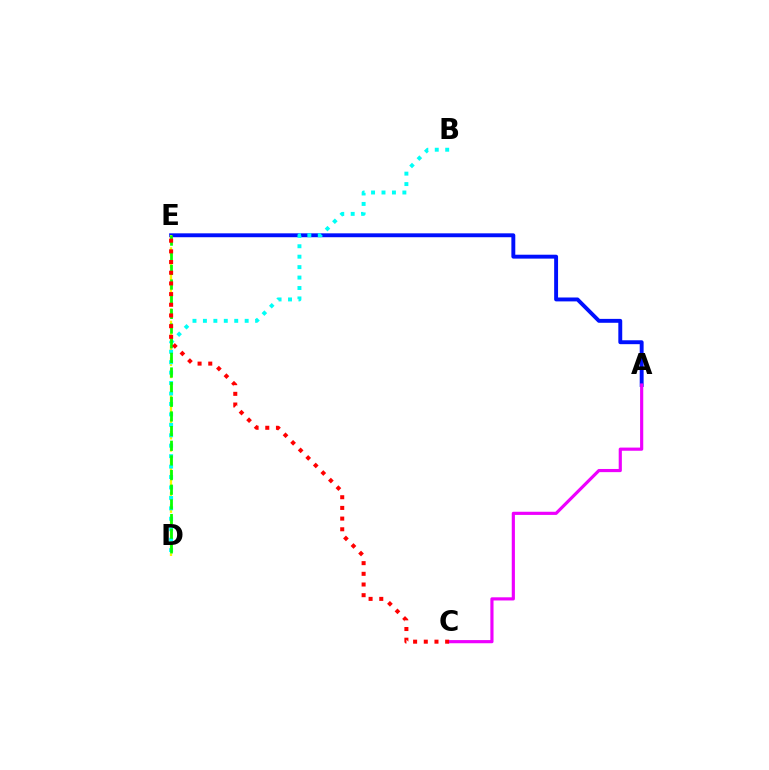{('A', 'E'): [{'color': '#0010ff', 'line_style': 'solid', 'thickness': 2.81}], ('D', 'E'): [{'color': '#fcf500', 'line_style': 'dashed', 'thickness': 1.66}, {'color': '#08ff00', 'line_style': 'dashed', 'thickness': 1.99}], ('A', 'C'): [{'color': '#ee00ff', 'line_style': 'solid', 'thickness': 2.28}], ('B', 'D'): [{'color': '#00fff6', 'line_style': 'dotted', 'thickness': 2.84}], ('C', 'E'): [{'color': '#ff0000', 'line_style': 'dotted', 'thickness': 2.9}]}